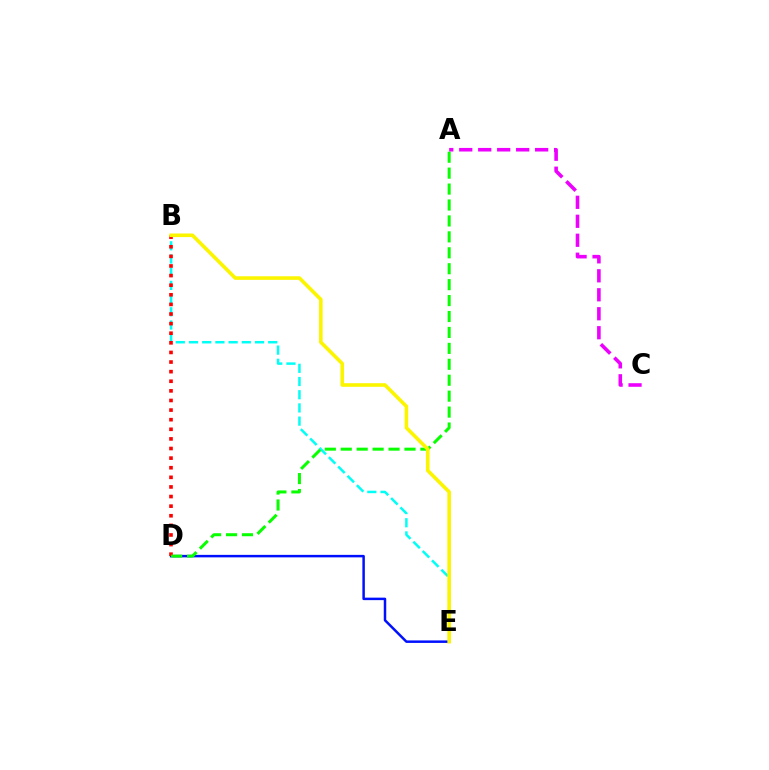{('D', 'E'): [{'color': '#0010ff', 'line_style': 'solid', 'thickness': 1.79}], ('B', 'E'): [{'color': '#00fff6', 'line_style': 'dashed', 'thickness': 1.79}, {'color': '#fcf500', 'line_style': 'solid', 'thickness': 2.59}], ('B', 'D'): [{'color': '#ff0000', 'line_style': 'dotted', 'thickness': 2.61}], ('A', 'D'): [{'color': '#08ff00', 'line_style': 'dashed', 'thickness': 2.16}], ('A', 'C'): [{'color': '#ee00ff', 'line_style': 'dashed', 'thickness': 2.58}]}